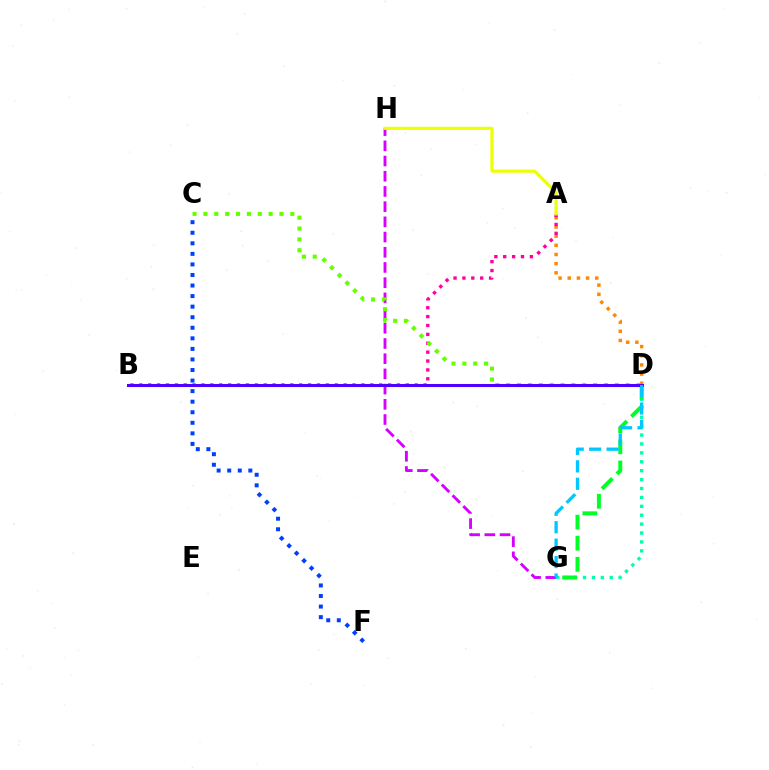{('D', 'G'): [{'color': '#00ffaf', 'line_style': 'dotted', 'thickness': 2.42}, {'color': '#00ff27', 'line_style': 'dashed', 'thickness': 2.87}, {'color': '#00c7ff', 'line_style': 'dashed', 'thickness': 2.37}], ('A', 'D'): [{'color': '#ff8800', 'line_style': 'dotted', 'thickness': 2.49}], ('B', 'D'): [{'color': '#ff0000', 'line_style': 'dotted', 'thickness': 2.19}, {'color': '#4f00ff', 'line_style': 'solid', 'thickness': 2.17}], ('G', 'H'): [{'color': '#d600ff', 'line_style': 'dashed', 'thickness': 2.07}], ('A', 'B'): [{'color': '#ff00a0', 'line_style': 'dotted', 'thickness': 2.41}], ('C', 'D'): [{'color': '#66ff00', 'line_style': 'dotted', 'thickness': 2.95}], ('A', 'H'): [{'color': '#eeff00', 'line_style': 'solid', 'thickness': 2.26}], ('C', 'F'): [{'color': '#003fff', 'line_style': 'dotted', 'thickness': 2.87}]}